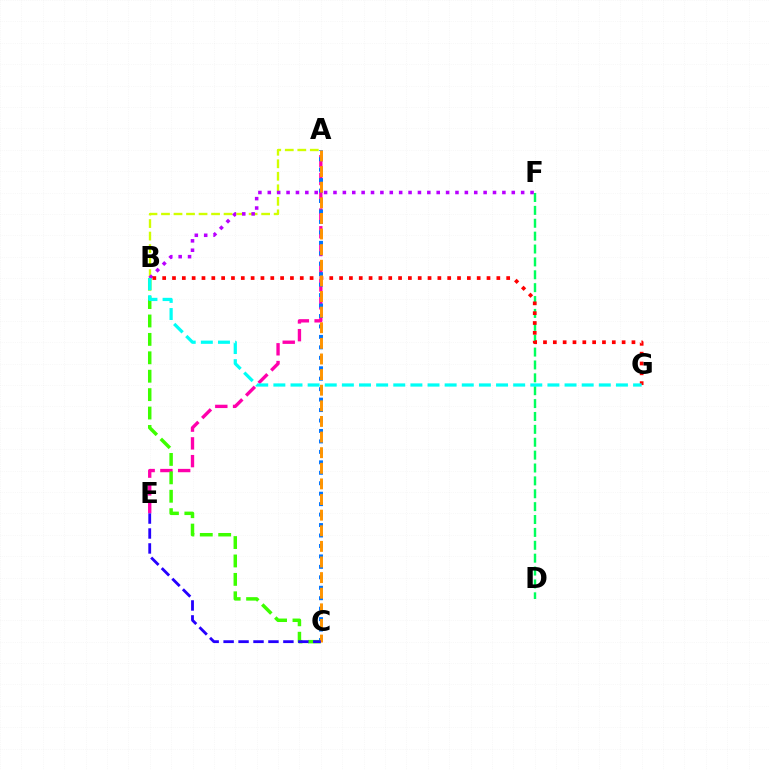{('A', 'E'): [{'color': '#ff00ac', 'line_style': 'dashed', 'thickness': 2.41}], ('D', 'F'): [{'color': '#00ff5c', 'line_style': 'dashed', 'thickness': 1.75}], ('A', 'B'): [{'color': '#d1ff00', 'line_style': 'dashed', 'thickness': 1.7}], ('A', 'C'): [{'color': '#0074ff', 'line_style': 'dotted', 'thickness': 2.84}, {'color': '#ff9400', 'line_style': 'dashed', 'thickness': 2.12}], ('B', 'F'): [{'color': '#b900ff', 'line_style': 'dotted', 'thickness': 2.55}], ('B', 'G'): [{'color': '#ff0000', 'line_style': 'dotted', 'thickness': 2.67}, {'color': '#00fff6', 'line_style': 'dashed', 'thickness': 2.33}], ('B', 'C'): [{'color': '#3dff00', 'line_style': 'dashed', 'thickness': 2.5}], ('C', 'E'): [{'color': '#2500ff', 'line_style': 'dashed', 'thickness': 2.03}]}